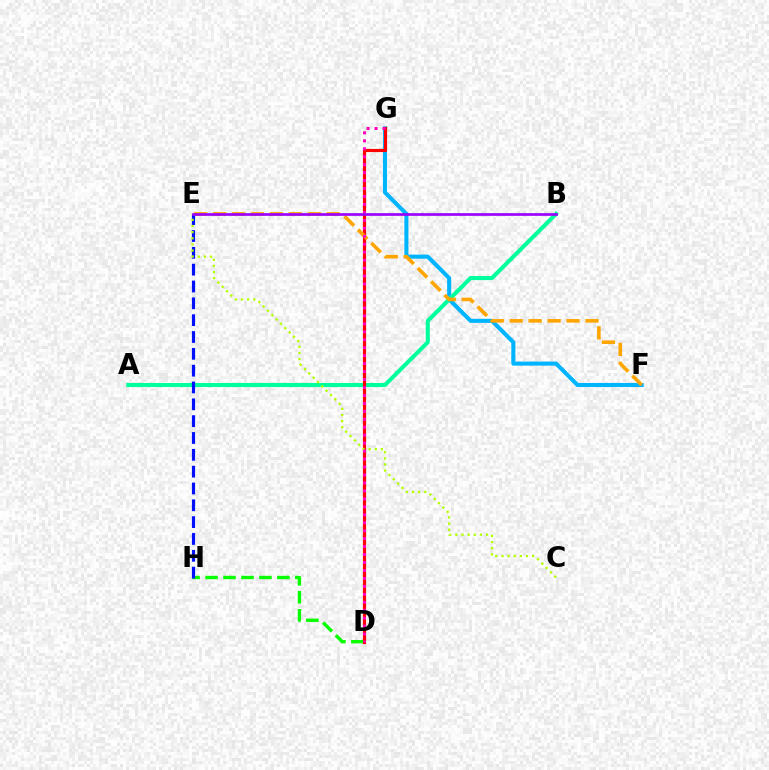{('F', 'G'): [{'color': '#00b5ff', 'line_style': 'solid', 'thickness': 2.93}], ('D', 'H'): [{'color': '#08ff00', 'line_style': 'dashed', 'thickness': 2.44}], ('A', 'B'): [{'color': '#00ff9d', 'line_style': 'solid', 'thickness': 2.93}], ('E', 'H'): [{'color': '#0010ff', 'line_style': 'dashed', 'thickness': 2.29}], ('D', 'G'): [{'color': '#ff0000', 'line_style': 'solid', 'thickness': 2.28}, {'color': '#ff00bd', 'line_style': 'dotted', 'thickness': 2.16}], ('C', 'E'): [{'color': '#b3ff00', 'line_style': 'dotted', 'thickness': 1.67}], ('E', 'F'): [{'color': '#ffa500', 'line_style': 'dashed', 'thickness': 2.57}], ('B', 'E'): [{'color': '#9b00ff', 'line_style': 'solid', 'thickness': 1.94}]}